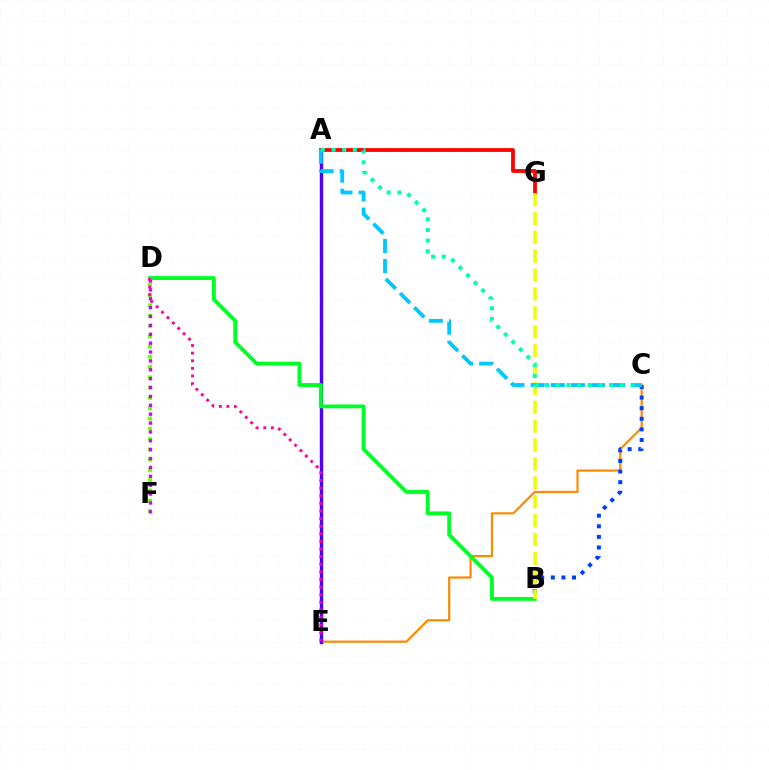{('D', 'F'): [{'color': '#66ff00', 'line_style': 'dotted', 'thickness': 2.79}, {'color': '#d600ff', 'line_style': 'dotted', 'thickness': 2.41}], ('C', 'E'): [{'color': '#ff8800', 'line_style': 'solid', 'thickness': 1.57}], ('A', 'E'): [{'color': '#4f00ff', 'line_style': 'solid', 'thickness': 2.44}], ('B', 'C'): [{'color': '#003fff', 'line_style': 'dotted', 'thickness': 2.88}], ('B', 'D'): [{'color': '#00ff27', 'line_style': 'solid', 'thickness': 2.78}], ('A', 'G'): [{'color': '#ff0000', 'line_style': 'solid', 'thickness': 2.73}], ('B', 'G'): [{'color': '#eeff00', 'line_style': 'dashed', 'thickness': 2.57}], ('A', 'C'): [{'color': '#00c7ff', 'line_style': 'dashed', 'thickness': 2.73}, {'color': '#00ffaf', 'line_style': 'dotted', 'thickness': 2.9}], ('D', 'E'): [{'color': '#ff00a0', 'line_style': 'dotted', 'thickness': 2.07}]}